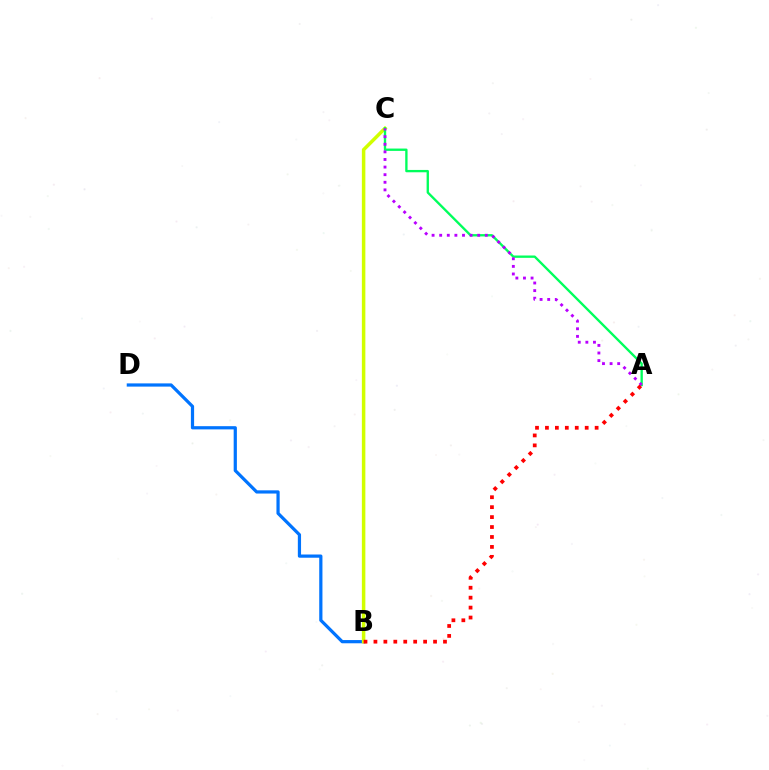{('B', 'D'): [{'color': '#0074ff', 'line_style': 'solid', 'thickness': 2.31}], ('B', 'C'): [{'color': '#d1ff00', 'line_style': 'solid', 'thickness': 2.52}], ('A', 'C'): [{'color': '#00ff5c', 'line_style': 'solid', 'thickness': 1.69}, {'color': '#b900ff', 'line_style': 'dotted', 'thickness': 2.07}], ('A', 'B'): [{'color': '#ff0000', 'line_style': 'dotted', 'thickness': 2.7}]}